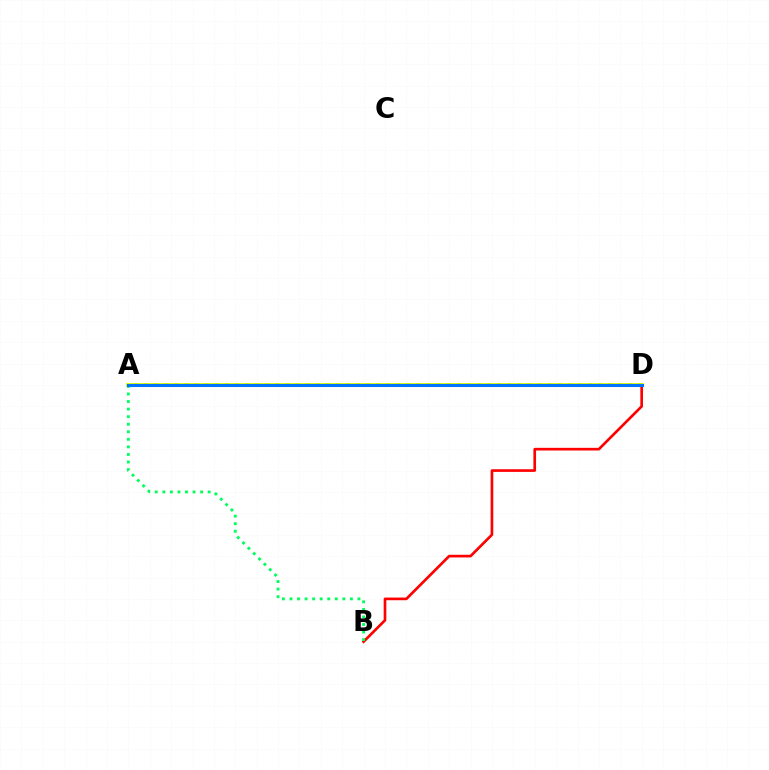{('A', 'D'): [{'color': '#b900ff', 'line_style': 'dotted', 'thickness': 2.74}, {'color': '#d1ff00', 'line_style': 'solid', 'thickness': 2.76}, {'color': '#0074ff', 'line_style': 'solid', 'thickness': 2.2}], ('B', 'D'): [{'color': '#ff0000', 'line_style': 'solid', 'thickness': 1.92}], ('A', 'B'): [{'color': '#00ff5c', 'line_style': 'dotted', 'thickness': 2.05}]}